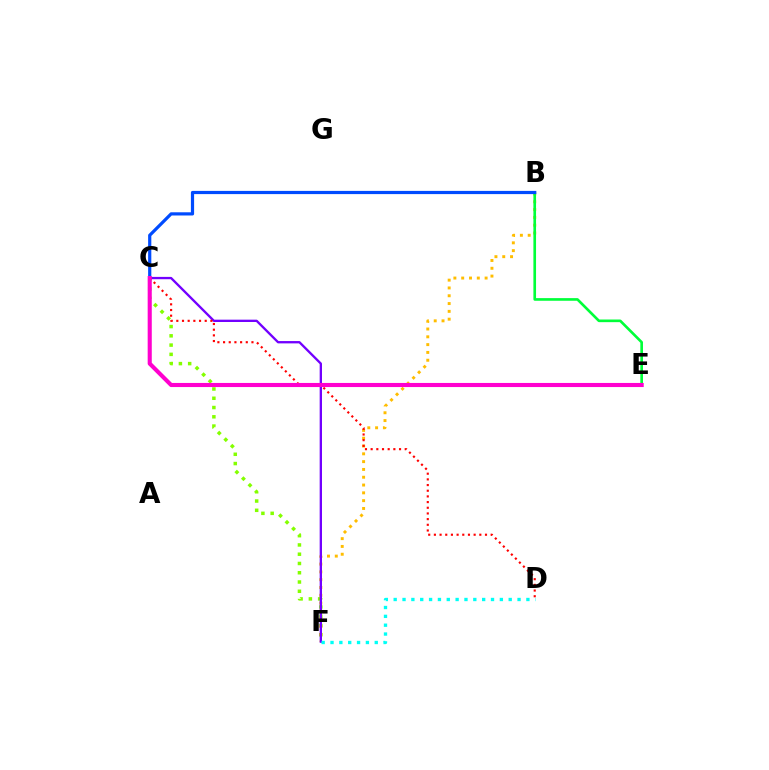{('C', 'F'): [{'color': '#84ff00', 'line_style': 'dotted', 'thickness': 2.52}, {'color': '#7200ff', 'line_style': 'solid', 'thickness': 1.67}], ('B', 'F'): [{'color': '#ffbd00', 'line_style': 'dotted', 'thickness': 2.12}], ('B', 'E'): [{'color': '#00ff39', 'line_style': 'solid', 'thickness': 1.91}], ('D', 'F'): [{'color': '#00fff6', 'line_style': 'dotted', 'thickness': 2.4}], ('B', 'C'): [{'color': '#004bff', 'line_style': 'solid', 'thickness': 2.3}], ('C', 'D'): [{'color': '#ff0000', 'line_style': 'dotted', 'thickness': 1.54}], ('C', 'E'): [{'color': '#ff00cf', 'line_style': 'solid', 'thickness': 2.95}]}